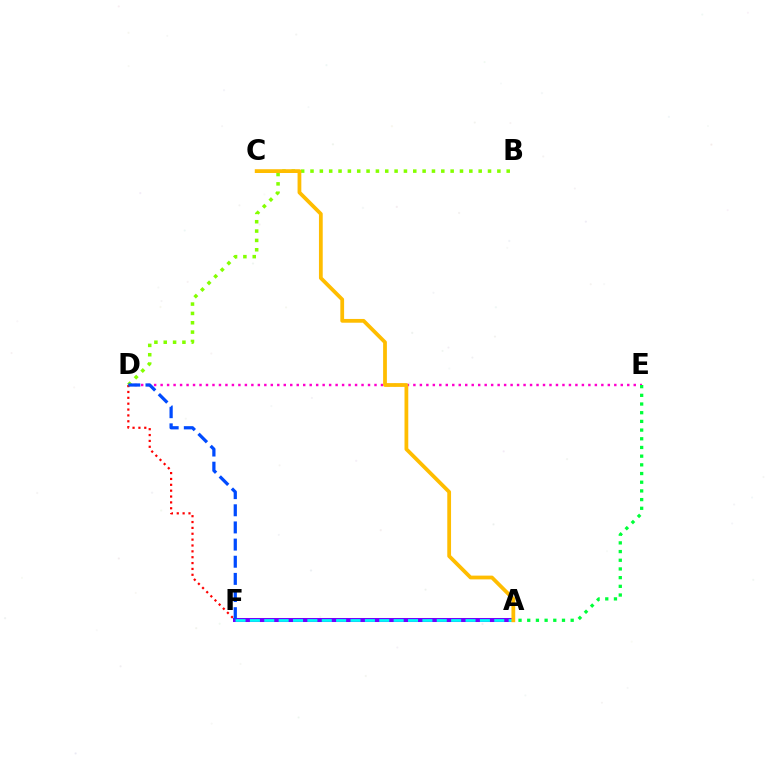{('A', 'F'): [{'color': '#7200ff', 'line_style': 'solid', 'thickness': 2.9}, {'color': '#00fff6', 'line_style': 'dashed', 'thickness': 1.95}], ('D', 'E'): [{'color': '#ff00cf', 'line_style': 'dotted', 'thickness': 1.76}], ('B', 'D'): [{'color': '#84ff00', 'line_style': 'dotted', 'thickness': 2.54}], ('A', 'E'): [{'color': '#00ff39', 'line_style': 'dotted', 'thickness': 2.36}], ('D', 'F'): [{'color': '#ff0000', 'line_style': 'dotted', 'thickness': 1.59}, {'color': '#004bff', 'line_style': 'dashed', 'thickness': 2.33}], ('A', 'C'): [{'color': '#ffbd00', 'line_style': 'solid', 'thickness': 2.71}]}